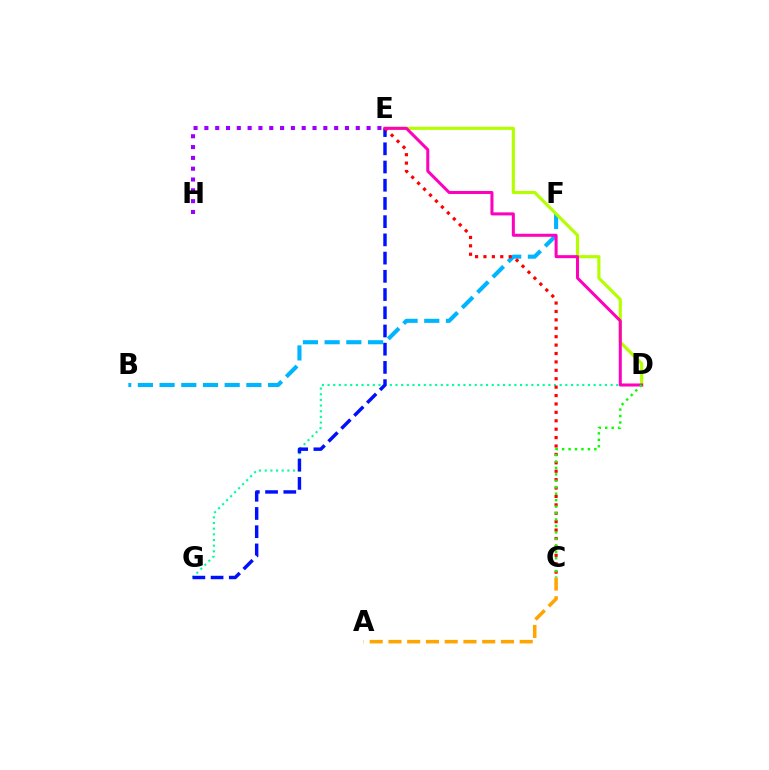{('B', 'F'): [{'color': '#00b5ff', 'line_style': 'dashed', 'thickness': 2.95}], ('D', 'G'): [{'color': '#00ff9d', 'line_style': 'dotted', 'thickness': 1.54}], ('A', 'C'): [{'color': '#ffa500', 'line_style': 'dashed', 'thickness': 2.55}], ('D', 'E'): [{'color': '#b3ff00', 'line_style': 'solid', 'thickness': 2.26}, {'color': '#ff00bd', 'line_style': 'solid', 'thickness': 2.18}], ('E', 'H'): [{'color': '#9b00ff', 'line_style': 'dotted', 'thickness': 2.94}], ('E', 'G'): [{'color': '#0010ff', 'line_style': 'dashed', 'thickness': 2.47}], ('C', 'E'): [{'color': '#ff0000', 'line_style': 'dotted', 'thickness': 2.28}], ('C', 'D'): [{'color': '#08ff00', 'line_style': 'dotted', 'thickness': 1.75}]}